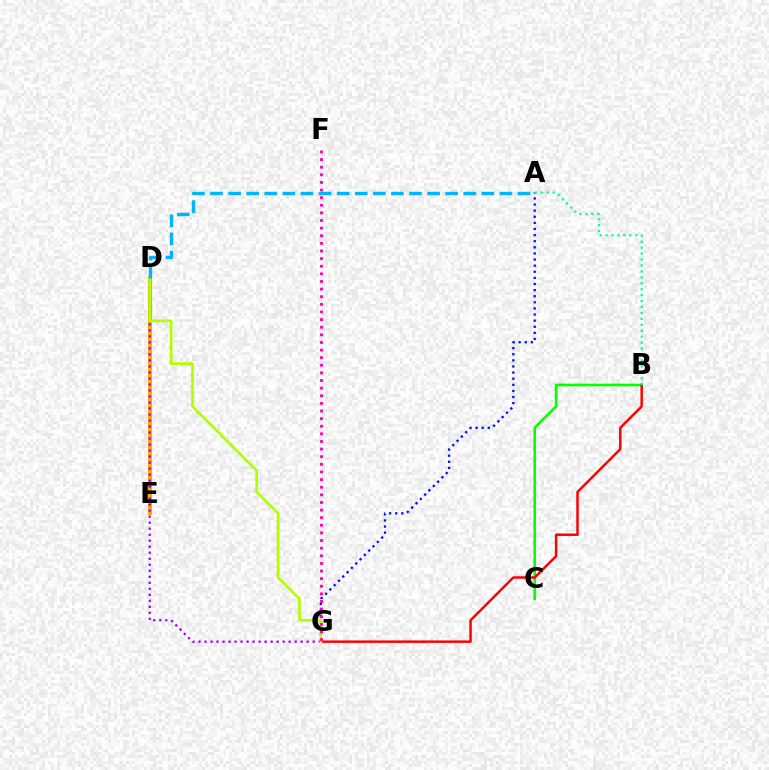{('B', 'C'): [{'color': '#08ff00', 'line_style': 'solid', 'thickness': 1.91}], ('D', 'E'): [{'color': '#ffa500', 'line_style': 'solid', 'thickness': 2.9}], ('A', 'G'): [{'color': '#0010ff', 'line_style': 'dotted', 'thickness': 1.66}], ('B', 'G'): [{'color': '#ff0000', 'line_style': 'solid', 'thickness': 1.78}], ('D', 'G'): [{'color': '#9b00ff', 'line_style': 'dotted', 'thickness': 1.63}, {'color': '#b3ff00', 'line_style': 'solid', 'thickness': 1.95}], ('A', 'B'): [{'color': '#00ff9d', 'line_style': 'dotted', 'thickness': 1.61}], ('F', 'G'): [{'color': '#ff00bd', 'line_style': 'dotted', 'thickness': 2.07}], ('A', 'D'): [{'color': '#00b5ff', 'line_style': 'dashed', 'thickness': 2.46}]}